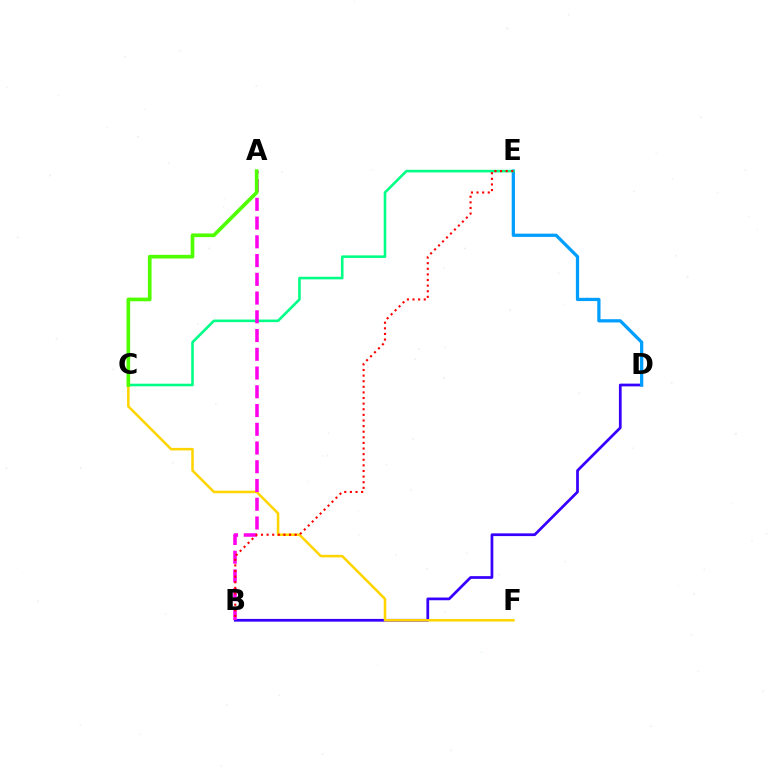{('B', 'D'): [{'color': '#3700ff', 'line_style': 'solid', 'thickness': 1.97}], ('D', 'E'): [{'color': '#009eff', 'line_style': 'solid', 'thickness': 2.34}], ('C', 'F'): [{'color': '#ffd500', 'line_style': 'solid', 'thickness': 1.82}], ('C', 'E'): [{'color': '#00ff86', 'line_style': 'solid', 'thickness': 1.86}], ('A', 'B'): [{'color': '#ff00ed', 'line_style': 'dashed', 'thickness': 2.55}], ('B', 'E'): [{'color': '#ff0000', 'line_style': 'dotted', 'thickness': 1.52}], ('A', 'C'): [{'color': '#4fff00', 'line_style': 'solid', 'thickness': 2.64}]}